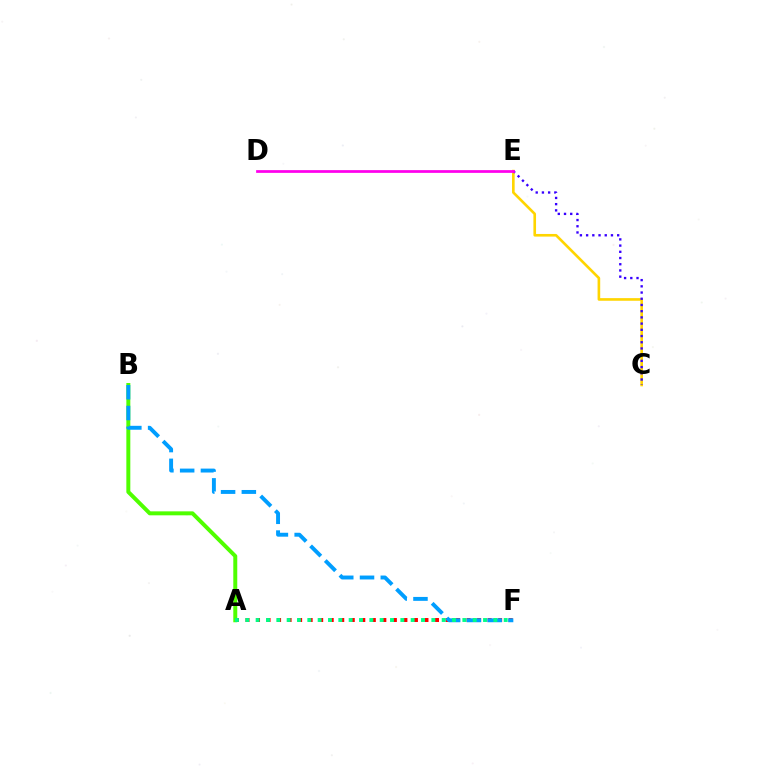{('A', 'B'): [{'color': '#4fff00', 'line_style': 'solid', 'thickness': 2.86}], ('C', 'E'): [{'color': '#ffd500', 'line_style': 'solid', 'thickness': 1.9}, {'color': '#3700ff', 'line_style': 'dotted', 'thickness': 1.69}], ('A', 'F'): [{'color': '#ff0000', 'line_style': 'dotted', 'thickness': 2.86}, {'color': '#00ff86', 'line_style': 'dotted', 'thickness': 2.81}], ('B', 'F'): [{'color': '#009eff', 'line_style': 'dashed', 'thickness': 2.82}], ('D', 'E'): [{'color': '#ff00ed', 'line_style': 'solid', 'thickness': 1.97}]}